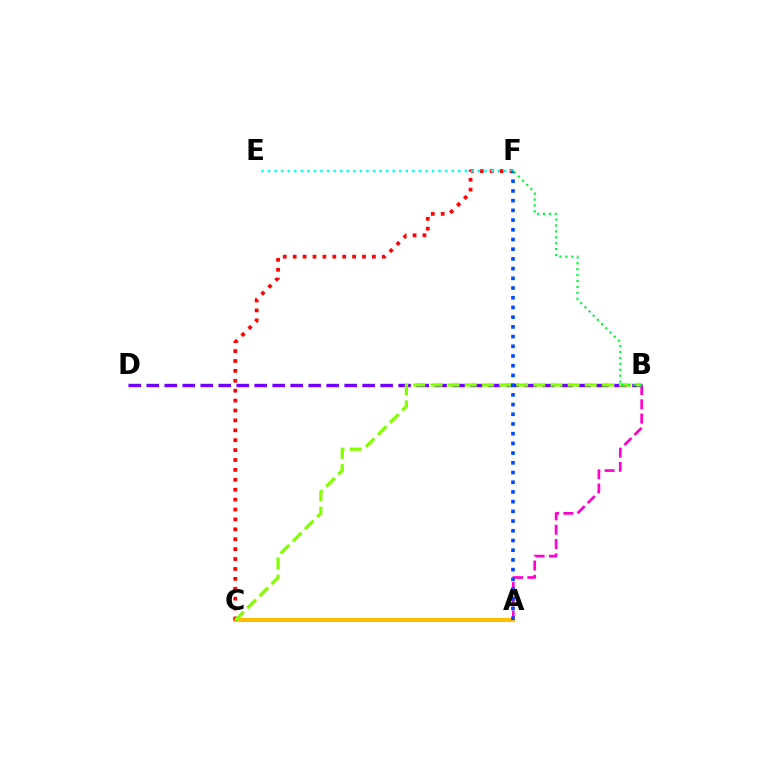{('A', 'B'): [{'color': '#ff00cf', 'line_style': 'dashed', 'thickness': 1.94}], ('B', 'D'): [{'color': '#7200ff', 'line_style': 'dashed', 'thickness': 2.44}], ('A', 'C'): [{'color': '#ffbd00', 'line_style': 'solid', 'thickness': 2.89}], ('C', 'F'): [{'color': '#ff0000', 'line_style': 'dotted', 'thickness': 2.69}], ('B', 'C'): [{'color': '#84ff00', 'line_style': 'dashed', 'thickness': 2.33}], ('E', 'F'): [{'color': '#00fff6', 'line_style': 'dotted', 'thickness': 1.78}], ('A', 'F'): [{'color': '#004bff', 'line_style': 'dotted', 'thickness': 2.64}], ('B', 'F'): [{'color': '#00ff39', 'line_style': 'dotted', 'thickness': 1.61}]}